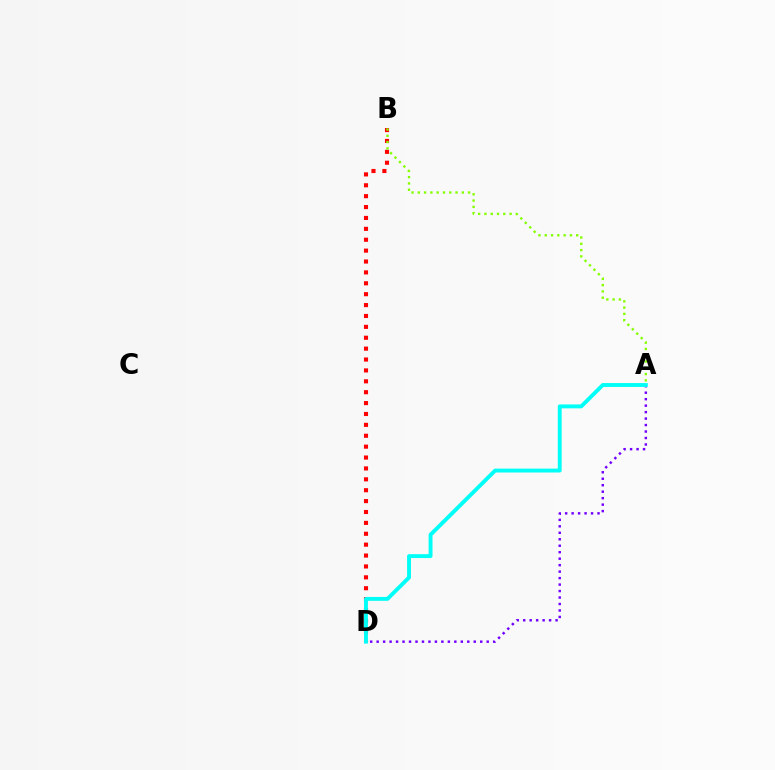{('A', 'D'): [{'color': '#7200ff', 'line_style': 'dotted', 'thickness': 1.76}, {'color': '#00fff6', 'line_style': 'solid', 'thickness': 2.8}], ('B', 'D'): [{'color': '#ff0000', 'line_style': 'dotted', 'thickness': 2.96}], ('A', 'B'): [{'color': '#84ff00', 'line_style': 'dotted', 'thickness': 1.71}]}